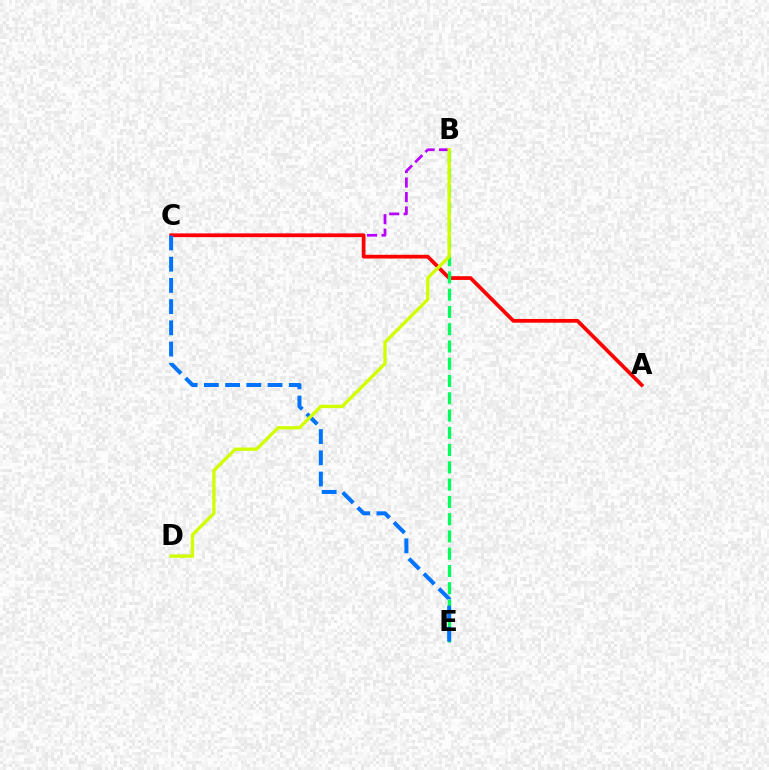{('B', 'C'): [{'color': '#b900ff', 'line_style': 'dashed', 'thickness': 1.97}], ('A', 'C'): [{'color': '#ff0000', 'line_style': 'solid', 'thickness': 2.69}], ('B', 'E'): [{'color': '#00ff5c', 'line_style': 'dashed', 'thickness': 2.35}], ('C', 'E'): [{'color': '#0074ff', 'line_style': 'dashed', 'thickness': 2.88}], ('B', 'D'): [{'color': '#d1ff00', 'line_style': 'solid', 'thickness': 2.4}]}